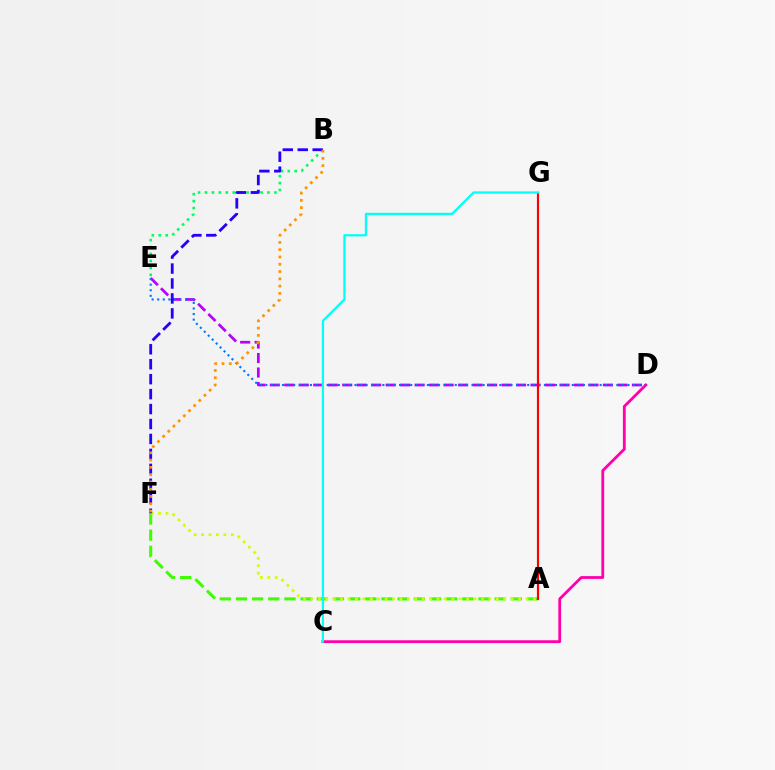{('A', 'F'): [{'color': '#3dff00', 'line_style': 'dashed', 'thickness': 2.2}, {'color': '#d1ff00', 'line_style': 'dotted', 'thickness': 2.02}], ('D', 'E'): [{'color': '#b900ff', 'line_style': 'dashed', 'thickness': 1.97}, {'color': '#0074ff', 'line_style': 'dotted', 'thickness': 1.51}], ('B', 'E'): [{'color': '#00ff5c', 'line_style': 'dotted', 'thickness': 1.89}], ('B', 'F'): [{'color': '#2500ff', 'line_style': 'dashed', 'thickness': 2.03}, {'color': '#ff9400', 'line_style': 'dotted', 'thickness': 1.98}], ('C', 'D'): [{'color': '#ff00ac', 'line_style': 'solid', 'thickness': 2.02}], ('A', 'G'): [{'color': '#ff0000', 'line_style': 'solid', 'thickness': 1.56}], ('C', 'G'): [{'color': '#00fff6', 'line_style': 'solid', 'thickness': 1.61}]}